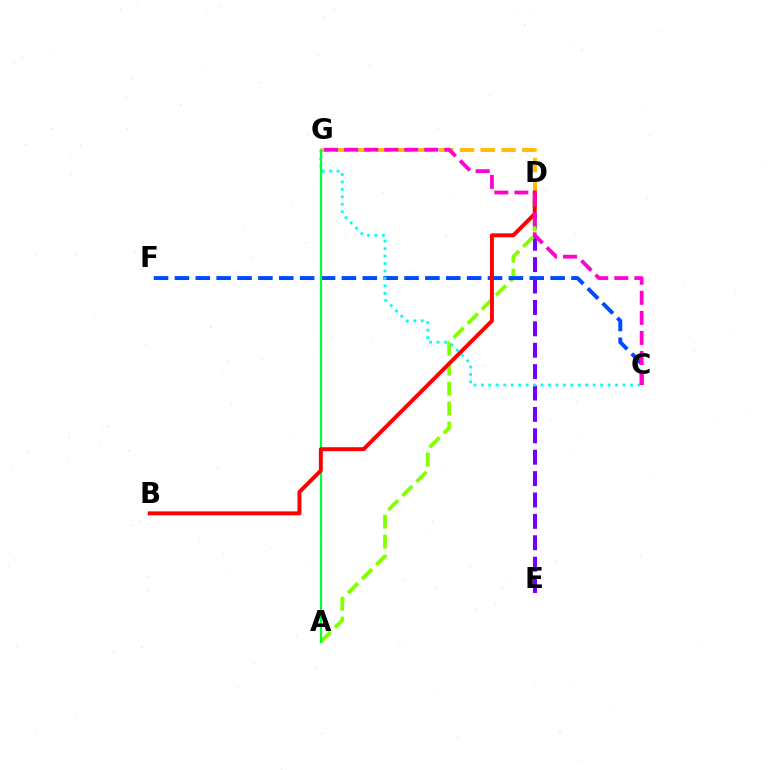{('D', 'E'): [{'color': '#7200ff', 'line_style': 'dashed', 'thickness': 2.91}], ('A', 'D'): [{'color': '#84ff00', 'line_style': 'dashed', 'thickness': 2.71}], ('D', 'G'): [{'color': '#ffbd00', 'line_style': 'dashed', 'thickness': 2.82}], ('C', 'F'): [{'color': '#004bff', 'line_style': 'dashed', 'thickness': 2.84}], ('C', 'G'): [{'color': '#00fff6', 'line_style': 'dotted', 'thickness': 2.03}, {'color': '#ff00cf', 'line_style': 'dashed', 'thickness': 2.72}], ('A', 'G'): [{'color': '#00ff39', 'line_style': 'solid', 'thickness': 1.57}], ('B', 'D'): [{'color': '#ff0000', 'line_style': 'solid', 'thickness': 2.83}]}